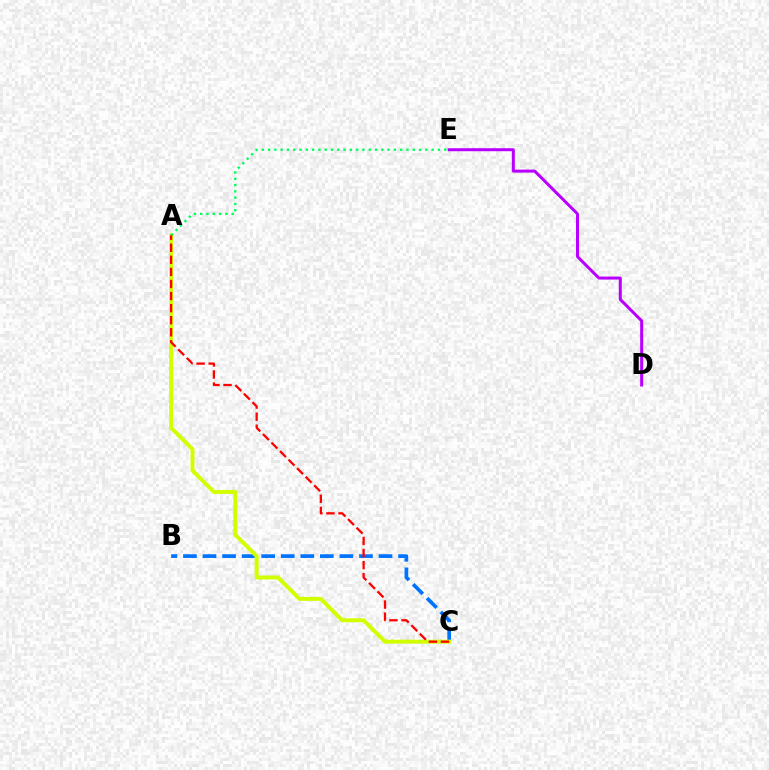{('B', 'C'): [{'color': '#0074ff', 'line_style': 'dashed', 'thickness': 2.66}], ('A', 'C'): [{'color': '#d1ff00', 'line_style': 'solid', 'thickness': 2.84}, {'color': '#ff0000', 'line_style': 'dashed', 'thickness': 1.64}], ('A', 'E'): [{'color': '#00ff5c', 'line_style': 'dotted', 'thickness': 1.71}], ('D', 'E'): [{'color': '#b900ff', 'line_style': 'solid', 'thickness': 2.16}]}